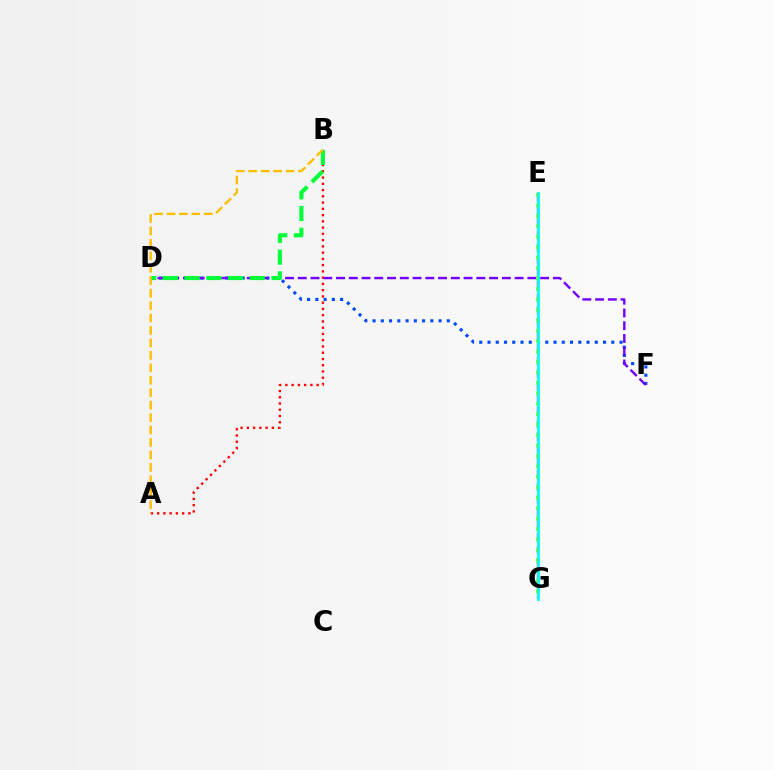{('E', 'G'): [{'color': '#ff00cf', 'line_style': 'dashed', 'thickness': 1.71}, {'color': '#84ff00', 'line_style': 'dotted', 'thickness': 2.84}, {'color': '#00fff6', 'line_style': 'solid', 'thickness': 2.02}], ('D', 'F'): [{'color': '#004bff', 'line_style': 'dotted', 'thickness': 2.24}, {'color': '#7200ff', 'line_style': 'dashed', 'thickness': 1.73}], ('A', 'B'): [{'color': '#ff0000', 'line_style': 'dotted', 'thickness': 1.7}, {'color': '#ffbd00', 'line_style': 'dashed', 'thickness': 1.69}], ('B', 'D'): [{'color': '#00ff39', 'line_style': 'dashed', 'thickness': 2.95}]}